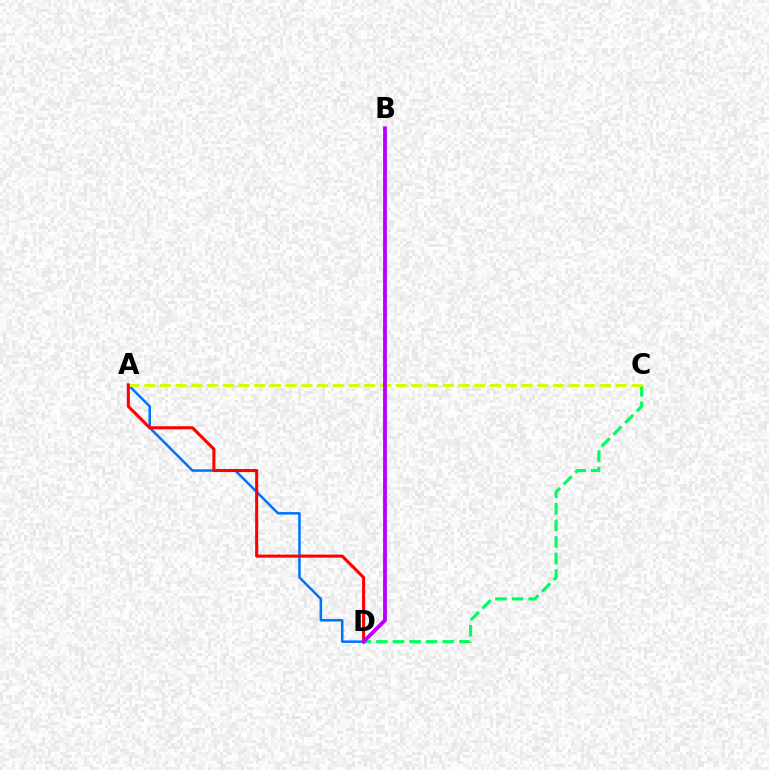{('C', 'D'): [{'color': '#00ff5c', 'line_style': 'dashed', 'thickness': 2.25}], ('A', 'D'): [{'color': '#0074ff', 'line_style': 'solid', 'thickness': 1.82}, {'color': '#ff0000', 'line_style': 'solid', 'thickness': 2.2}], ('A', 'C'): [{'color': '#d1ff00', 'line_style': 'dashed', 'thickness': 2.14}], ('B', 'D'): [{'color': '#b900ff', 'line_style': 'solid', 'thickness': 2.76}]}